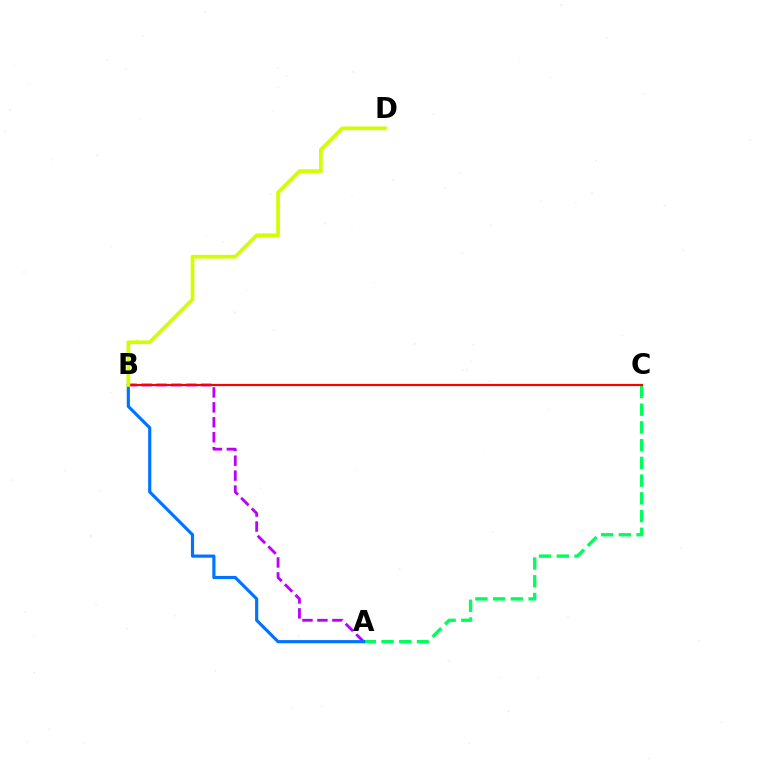{('A', 'C'): [{'color': '#00ff5c', 'line_style': 'dashed', 'thickness': 2.41}], ('A', 'B'): [{'color': '#b900ff', 'line_style': 'dashed', 'thickness': 2.03}, {'color': '#0074ff', 'line_style': 'solid', 'thickness': 2.28}], ('B', 'C'): [{'color': '#ff0000', 'line_style': 'solid', 'thickness': 1.56}], ('B', 'D'): [{'color': '#d1ff00', 'line_style': 'solid', 'thickness': 2.67}]}